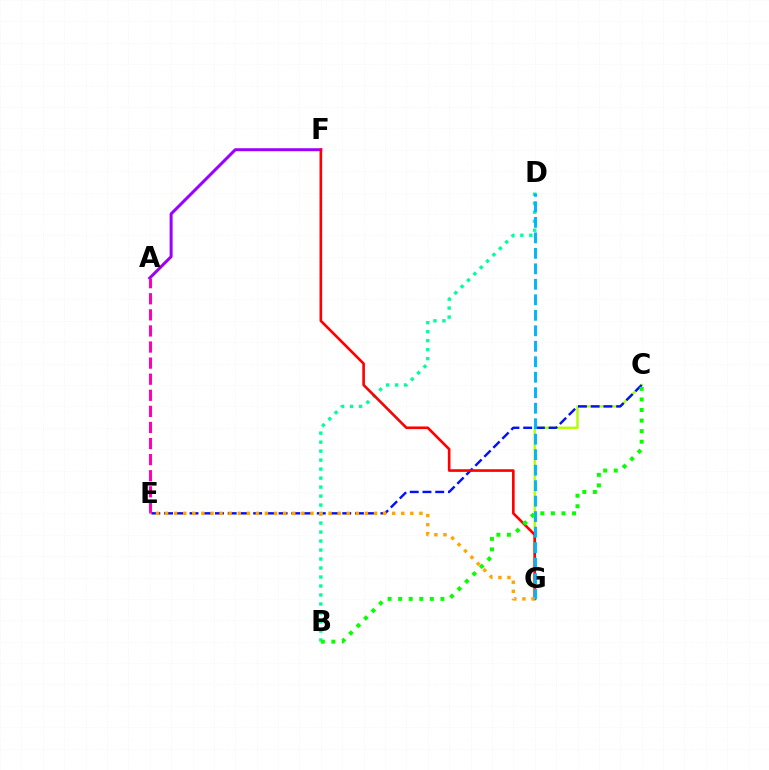{('A', 'F'): [{'color': '#9b00ff', 'line_style': 'solid', 'thickness': 2.16}], ('C', 'G'): [{'color': '#b3ff00', 'line_style': 'solid', 'thickness': 1.71}], ('C', 'E'): [{'color': '#0010ff', 'line_style': 'dashed', 'thickness': 1.73}], ('B', 'D'): [{'color': '#00ff9d', 'line_style': 'dotted', 'thickness': 2.44}], ('F', 'G'): [{'color': '#ff0000', 'line_style': 'solid', 'thickness': 1.89}], ('D', 'G'): [{'color': '#00b5ff', 'line_style': 'dashed', 'thickness': 2.1}], ('B', 'C'): [{'color': '#08ff00', 'line_style': 'dotted', 'thickness': 2.87}], ('A', 'E'): [{'color': '#ff00bd', 'line_style': 'dashed', 'thickness': 2.19}], ('E', 'G'): [{'color': '#ffa500', 'line_style': 'dotted', 'thickness': 2.47}]}